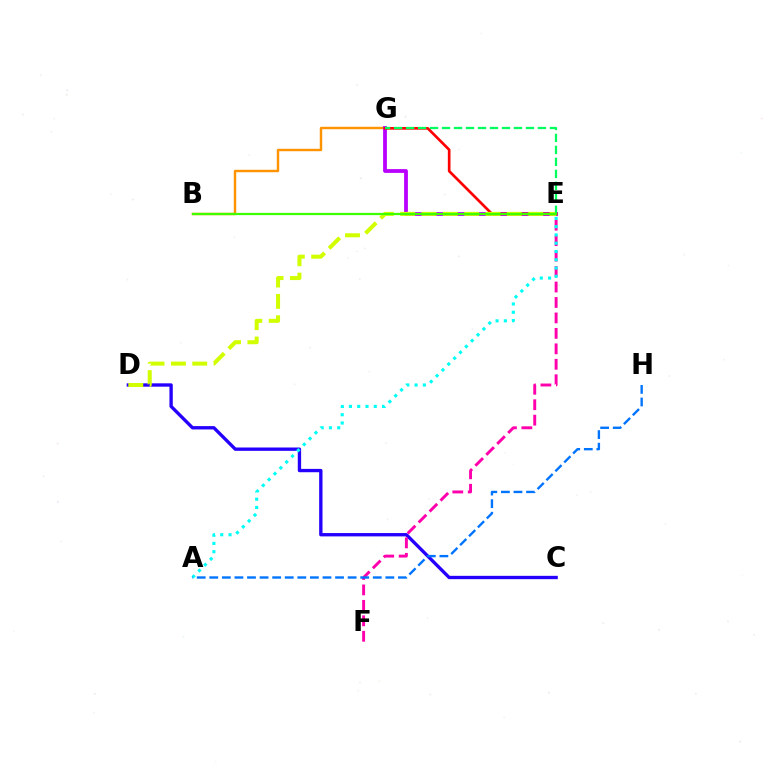{('C', 'D'): [{'color': '#2500ff', 'line_style': 'solid', 'thickness': 2.41}], ('B', 'G'): [{'color': '#ff9400', 'line_style': 'solid', 'thickness': 1.74}], ('E', 'G'): [{'color': '#b900ff', 'line_style': 'solid', 'thickness': 2.73}, {'color': '#ff0000', 'line_style': 'solid', 'thickness': 1.92}, {'color': '#00ff5c', 'line_style': 'dashed', 'thickness': 1.63}], ('E', 'F'): [{'color': '#ff00ac', 'line_style': 'dashed', 'thickness': 2.1}], ('D', 'E'): [{'color': '#d1ff00', 'line_style': 'dashed', 'thickness': 2.9}], ('A', 'E'): [{'color': '#00fff6', 'line_style': 'dotted', 'thickness': 2.25}], ('A', 'H'): [{'color': '#0074ff', 'line_style': 'dashed', 'thickness': 1.71}], ('B', 'E'): [{'color': '#3dff00', 'line_style': 'solid', 'thickness': 1.61}]}